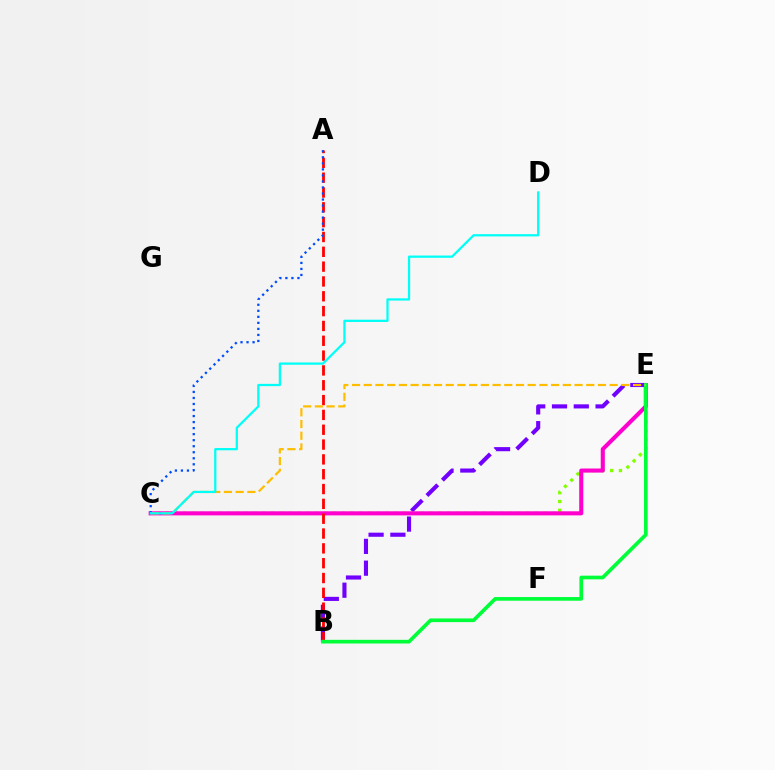{('B', 'E'): [{'color': '#7200ff', 'line_style': 'dashed', 'thickness': 2.96}, {'color': '#00ff39', 'line_style': 'solid', 'thickness': 2.65}], ('C', 'E'): [{'color': '#84ff00', 'line_style': 'dotted', 'thickness': 2.39}, {'color': '#ff00cf', 'line_style': 'solid', 'thickness': 2.94}, {'color': '#ffbd00', 'line_style': 'dashed', 'thickness': 1.59}], ('A', 'B'): [{'color': '#ff0000', 'line_style': 'dashed', 'thickness': 2.01}], ('A', 'C'): [{'color': '#004bff', 'line_style': 'dotted', 'thickness': 1.64}], ('C', 'D'): [{'color': '#00fff6', 'line_style': 'solid', 'thickness': 1.62}]}